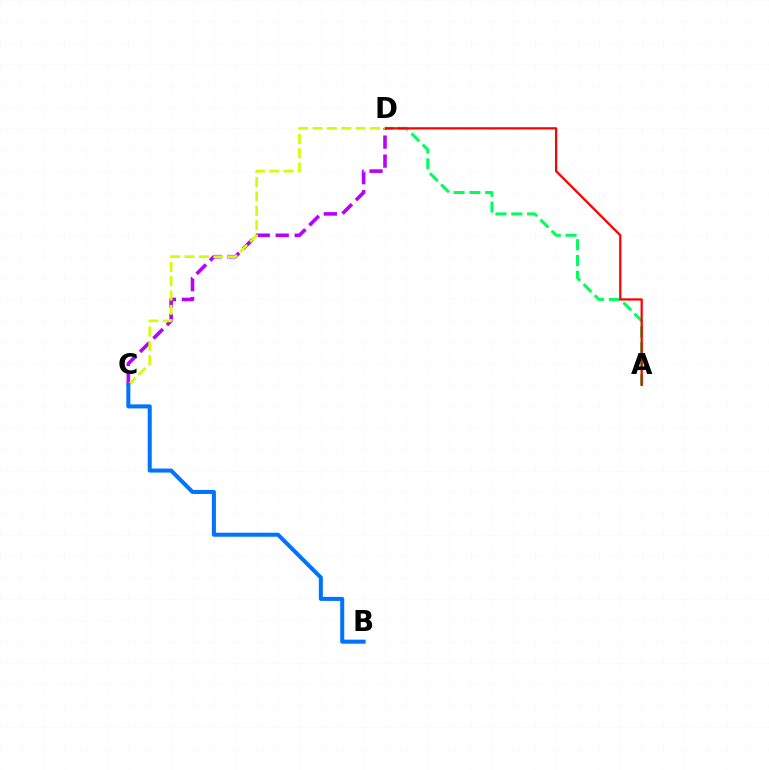{('A', 'D'): [{'color': '#00ff5c', 'line_style': 'dashed', 'thickness': 2.15}, {'color': '#ff0000', 'line_style': 'solid', 'thickness': 1.62}], ('C', 'D'): [{'color': '#b900ff', 'line_style': 'dashed', 'thickness': 2.58}, {'color': '#d1ff00', 'line_style': 'dashed', 'thickness': 1.95}], ('B', 'C'): [{'color': '#0074ff', 'line_style': 'solid', 'thickness': 2.9}]}